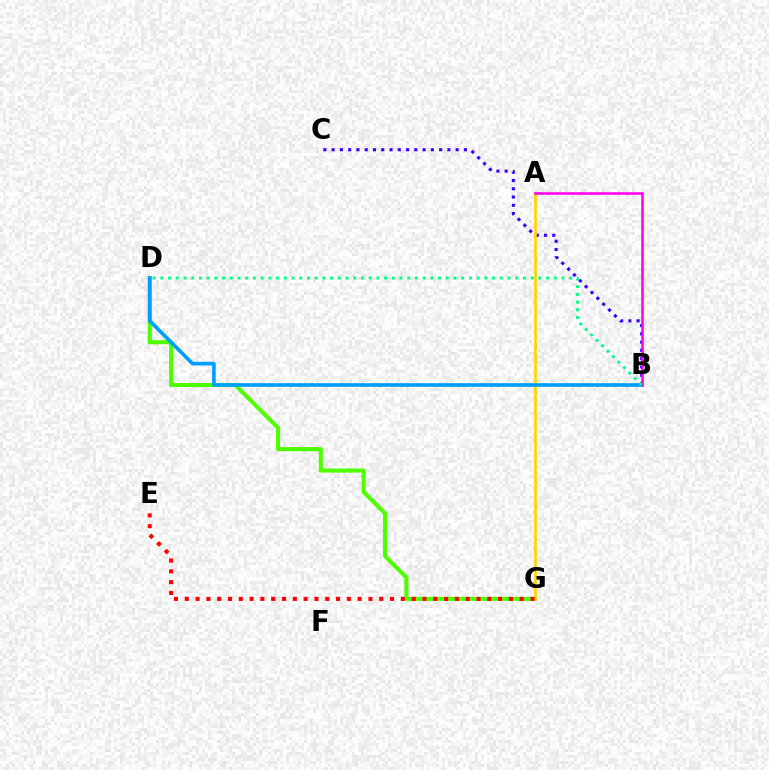{('D', 'G'): [{'color': '#4fff00', 'line_style': 'solid', 'thickness': 2.94}], ('B', 'C'): [{'color': '#3700ff', 'line_style': 'dotted', 'thickness': 2.25}], ('A', 'G'): [{'color': '#ffd500', 'line_style': 'solid', 'thickness': 1.95}], ('E', 'G'): [{'color': '#ff0000', 'line_style': 'dotted', 'thickness': 2.94}], ('B', 'D'): [{'color': '#009eff', 'line_style': 'solid', 'thickness': 2.62}, {'color': '#00ff86', 'line_style': 'dotted', 'thickness': 2.1}], ('A', 'B'): [{'color': '#ff00ed', 'line_style': 'solid', 'thickness': 1.84}]}